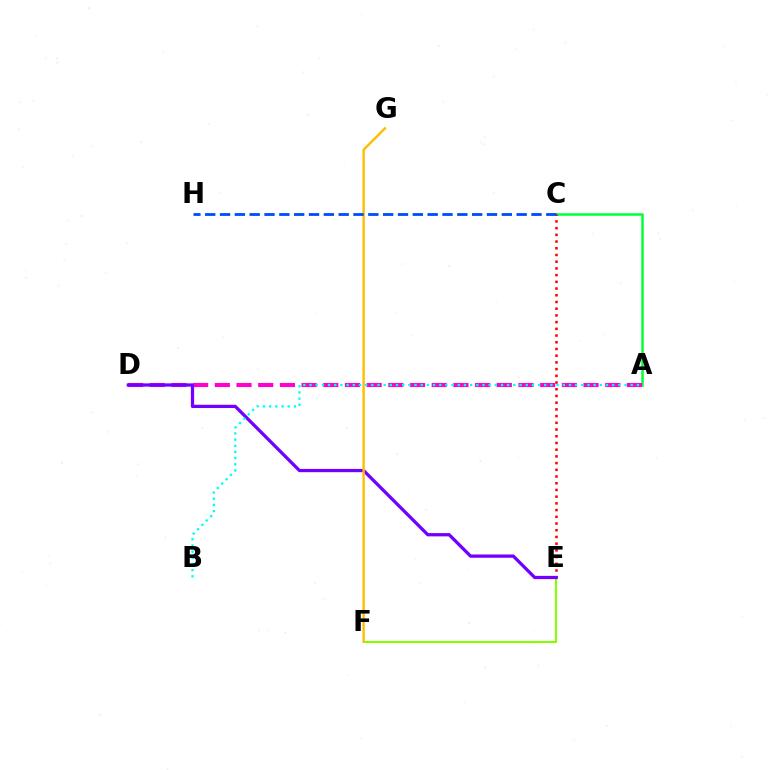{('A', 'C'): [{'color': '#00ff39', 'line_style': 'solid', 'thickness': 1.8}], ('E', 'F'): [{'color': '#84ff00', 'line_style': 'solid', 'thickness': 1.51}], ('A', 'D'): [{'color': '#ff00cf', 'line_style': 'dashed', 'thickness': 2.95}], ('C', 'E'): [{'color': '#ff0000', 'line_style': 'dotted', 'thickness': 1.82}], ('D', 'E'): [{'color': '#7200ff', 'line_style': 'solid', 'thickness': 2.35}], ('F', 'G'): [{'color': '#ffbd00', 'line_style': 'solid', 'thickness': 1.72}], ('A', 'B'): [{'color': '#00fff6', 'line_style': 'dotted', 'thickness': 1.68}], ('C', 'H'): [{'color': '#004bff', 'line_style': 'dashed', 'thickness': 2.01}]}